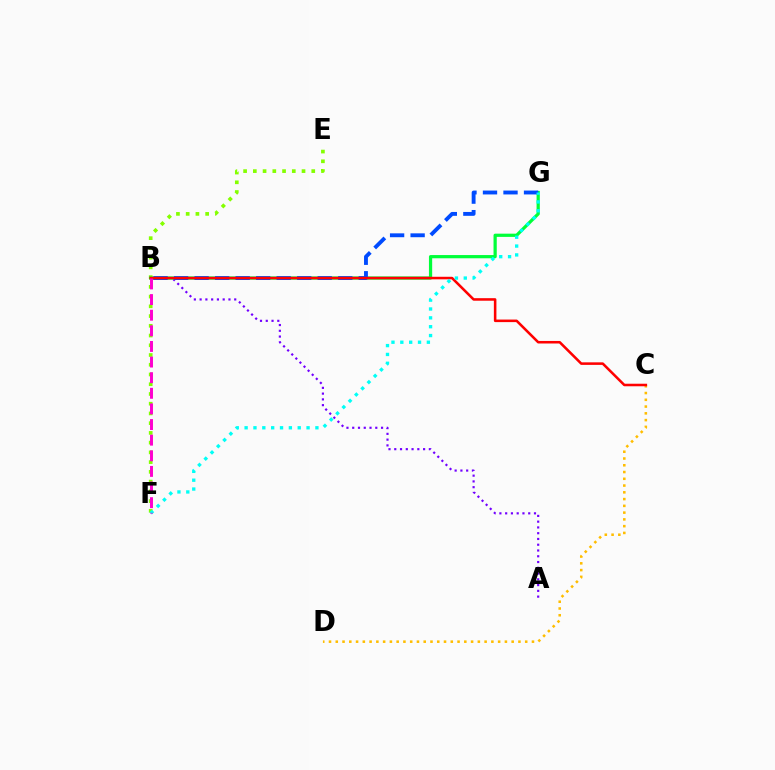{('A', 'B'): [{'color': '#7200ff', 'line_style': 'dotted', 'thickness': 1.57}], ('E', 'F'): [{'color': '#84ff00', 'line_style': 'dotted', 'thickness': 2.65}], ('C', 'D'): [{'color': '#ffbd00', 'line_style': 'dotted', 'thickness': 1.84}], ('B', 'G'): [{'color': '#00ff39', 'line_style': 'solid', 'thickness': 2.32}, {'color': '#004bff', 'line_style': 'dashed', 'thickness': 2.79}], ('B', 'C'): [{'color': '#ff0000', 'line_style': 'solid', 'thickness': 1.83}], ('F', 'G'): [{'color': '#00fff6', 'line_style': 'dotted', 'thickness': 2.4}], ('B', 'F'): [{'color': '#ff00cf', 'line_style': 'dashed', 'thickness': 2.12}]}